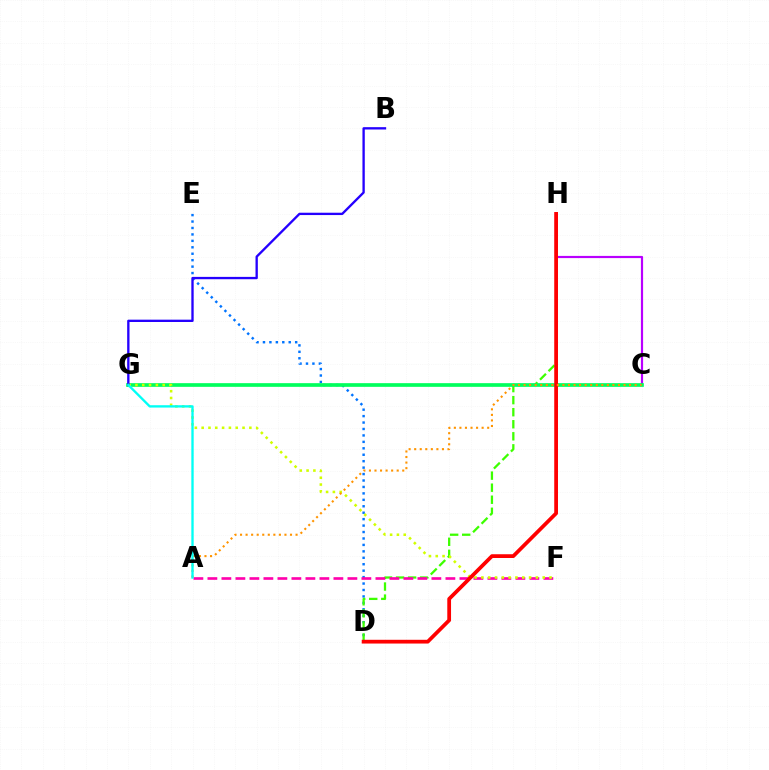{('D', 'E'): [{'color': '#0074ff', 'line_style': 'dotted', 'thickness': 1.75}], ('D', 'H'): [{'color': '#3dff00', 'line_style': 'dashed', 'thickness': 1.64}, {'color': '#ff0000', 'line_style': 'solid', 'thickness': 2.7}], ('A', 'F'): [{'color': '#ff00ac', 'line_style': 'dashed', 'thickness': 1.9}], ('C', 'H'): [{'color': '#b900ff', 'line_style': 'solid', 'thickness': 1.57}], ('C', 'G'): [{'color': '#00ff5c', 'line_style': 'solid', 'thickness': 2.65}], ('F', 'G'): [{'color': '#d1ff00', 'line_style': 'dotted', 'thickness': 1.85}], ('A', 'C'): [{'color': '#ff9400', 'line_style': 'dotted', 'thickness': 1.51}], ('B', 'G'): [{'color': '#2500ff', 'line_style': 'solid', 'thickness': 1.68}], ('A', 'G'): [{'color': '#00fff6', 'line_style': 'solid', 'thickness': 1.68}]}